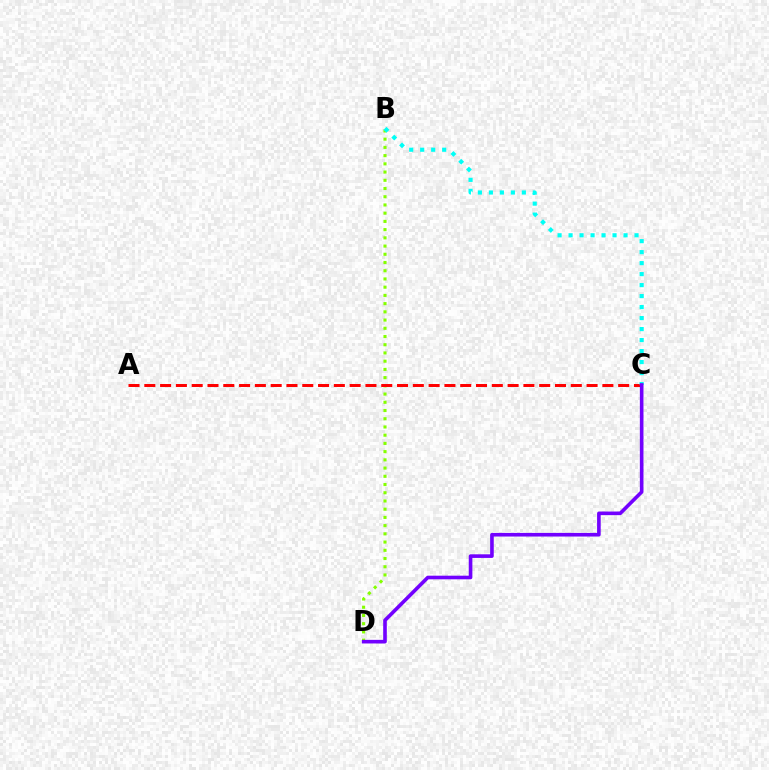{('B', 'D'): [{'color': '#84ff00', 'line_style': 'dotted', 'thickness': 2.23}], ('A', 'C'): [{'color': '#ff0000', 'line_style': 'dashed', 'thickness': 2.15}], ('B', 'C'): [{'color': '#00fff6', 'line_style': 'dotted', 'thickness': 2.99}], ('C', 'D'): [{'color': '#7200ff', 'line_style': 'solid', 'thickness': 2.61}]}